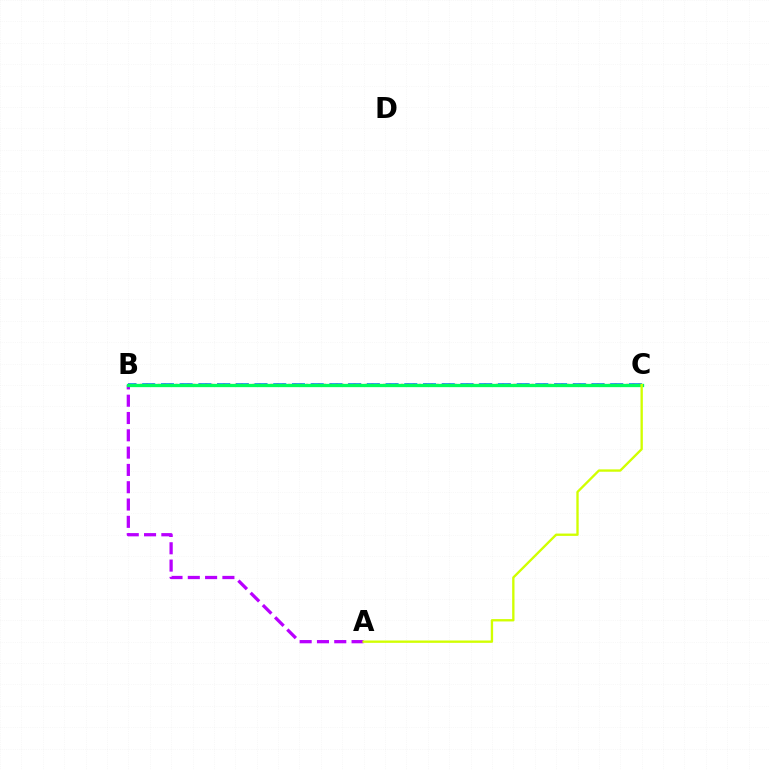{('B', 'C'): [{'color': '#0074ff', 'line_style': 'dashed', 'thickness': 2.54}, {'color': '#ff0000', 'line_style': 'dotted', 'thickness': 1.61}, {'color': '#00ff5c', 'line_style': 'solid', 'thickness': 2.38}], ('A', 'B'): [{'color': '#b900ff', 'line_style': 'dashed', 'thickness': 2.35}], ('A', 'C'): [{'color': '#d1ff00', 'line_style': 'solid', 'thickness': 1.69}]}